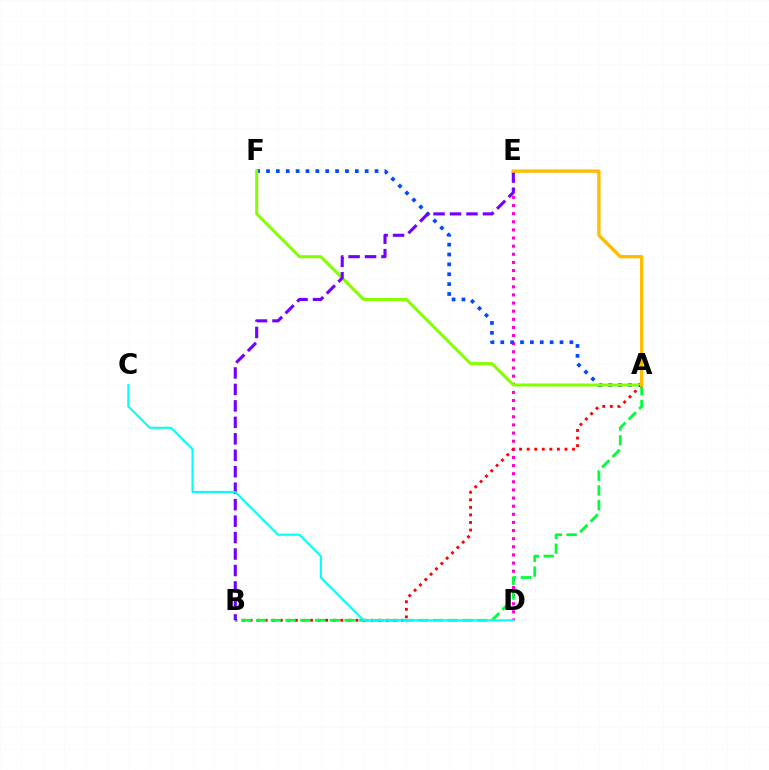{('D', 'E'): [{'color': '#ff00cf', 'line_style': 'dotted', 'thickness': 2.21}], ('A', 'F'): [{'color': '#004bff', 'line_style': 'dotted', 'thickness': 2.68}, {'color': '#84ff00', 'line_style': 'solid', 'thickness': 2.17}], ('A', 'B'): [{'color': '#ff0000', 'line_style': 'dotted', 'thickness': 2.05}, {'color': '#00ff39', 'line_style': 'dashed', 'thickness': 2.0}], ('B', 'E'): [{'color': '#7200ff', 'line_style': 'dashed', 'thickness': 2.24}], ('C', 'D'): [{'color': '#00fff6', 'line_style': 'solid', 'thickness': 1.5}], ('A', 'E'): [{'color': '#ffbd00', 'line_style': 'solid', 'thickness': 2.4}]}